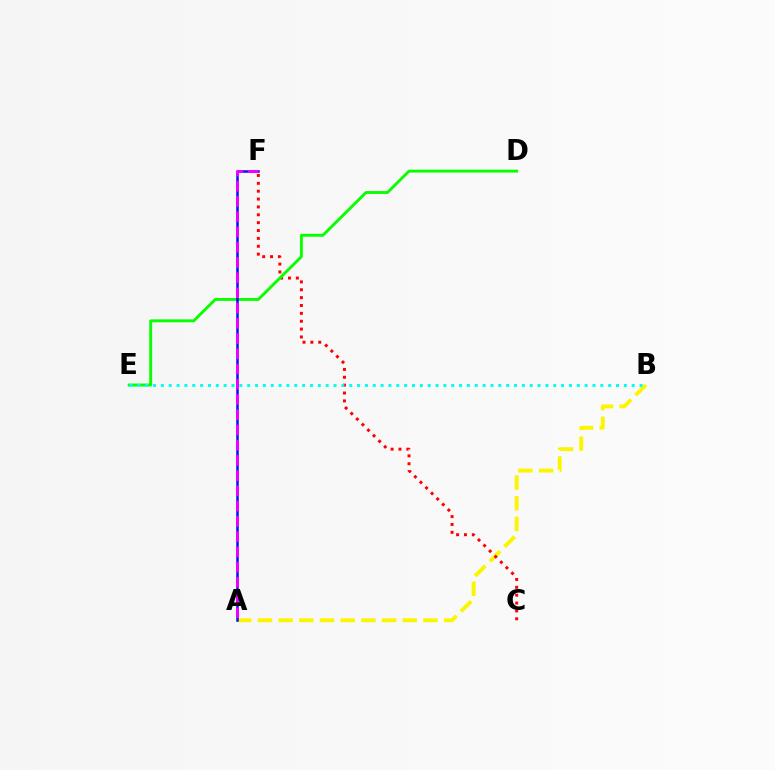{('A', 'B'): [{'color': '#fcf500', 'line_style': 'dashed', 'thickness': 2.81}], ('C', 'F'): [{'color': '#ff0000', 'line_style': 'dotted', 'thickness': 2.14}], ('D', 'E'): [{'color': '#08ff00', 'line_style': 'solid', 'thickness': 2.09}], ('B', 'E'): [{'color': '#00fff6', 'line_style': 'dotted', 'thickness': 2.13}], ('A', 'F'): [{'color': '#0010ff', 'line_style': 'solid', 'thickness': 1.8}, {'color': '#ee00ff', 'line_style': 'dashed', 'thickness': 2.07}]}